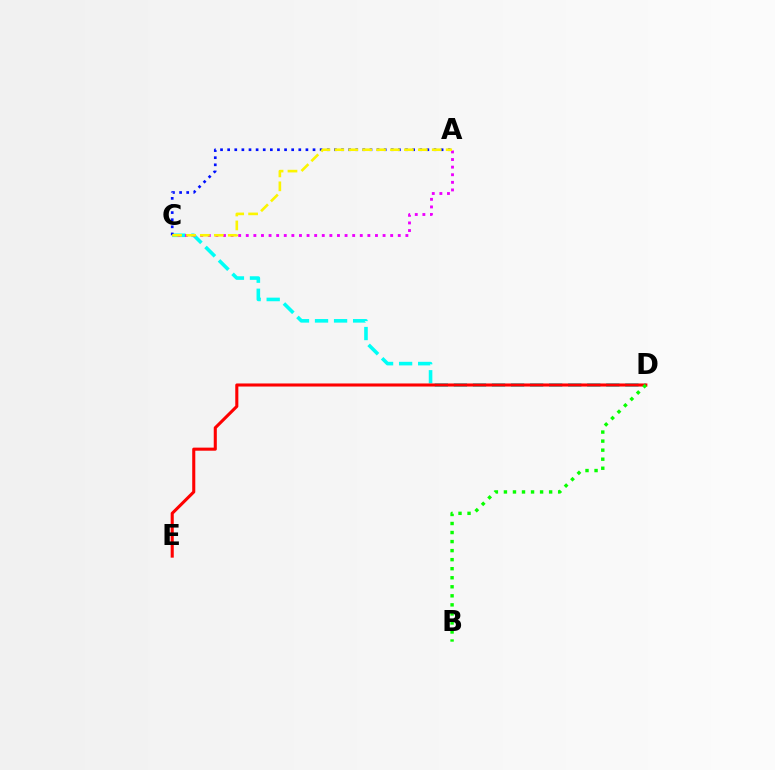{('C', 'D'): [{'color': '#00fff6', 'line_style': 'dashed', 'thickness': 2.59}], ('A', 'C'): [{'color': '#ee00ff', 'line_style': 'dotted', 'thickness': 2.06}, {'color': '#0010ff', 'line_style': 'dotted', 'thickness': 1.93}, {'color': '#fcf500', 'line_style': 'dashed', 'thickness': 1.89}], ('D', 'E'): [{'color': '#ff0000', 'line_style': 'solid', 'thickness': 2.21}], ('B', 'D'): [{'color': '#08ff00', 'line_style': 'dotted', 'thickness': 2.46}]}